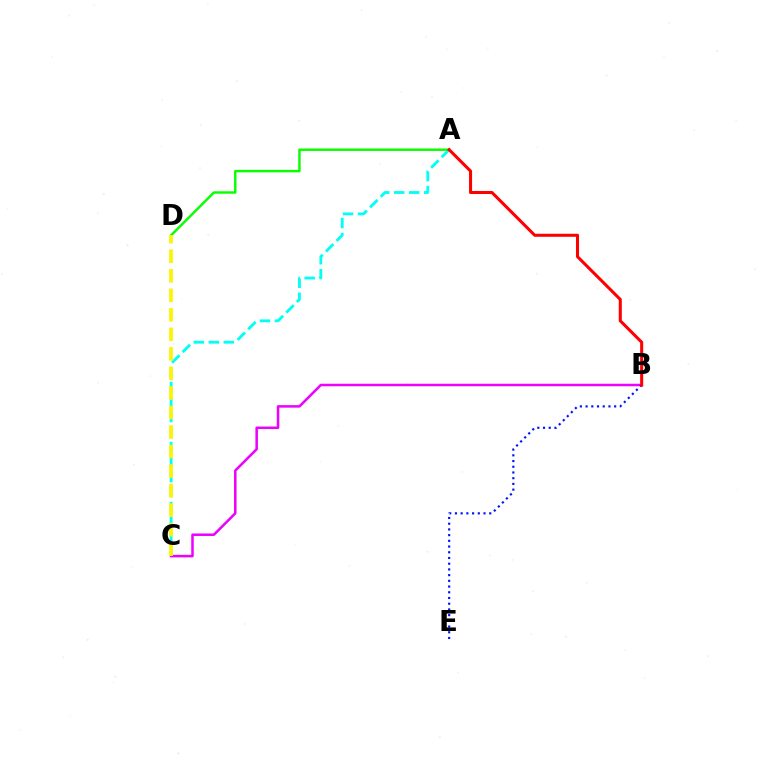{('A', 'C'): [{'color': '#00fff6', 'line_style': 'dashed', 'thickness': 2.04}], ('B', 'C'): [{'color': '#ee00ff', 'line_style': 'solid', 'thickness': 1.81}], ('A', 'D'): [{'color': '#08ff00', 'line_style': 'solid', 'thickness': 1.76}], ('C', 'D'): [{'color': '#fcf500', 'line_style': 'dashed', 'thickness': 2.65}], ('B', 'E'): [{'color': '#0010ff', 'line_style': 'dotted', 'thickness': 1.55}], ('A', 'B'): [{'color': '#ff0000', 'line_style': 'solid', 'thickness': 2.19}]}